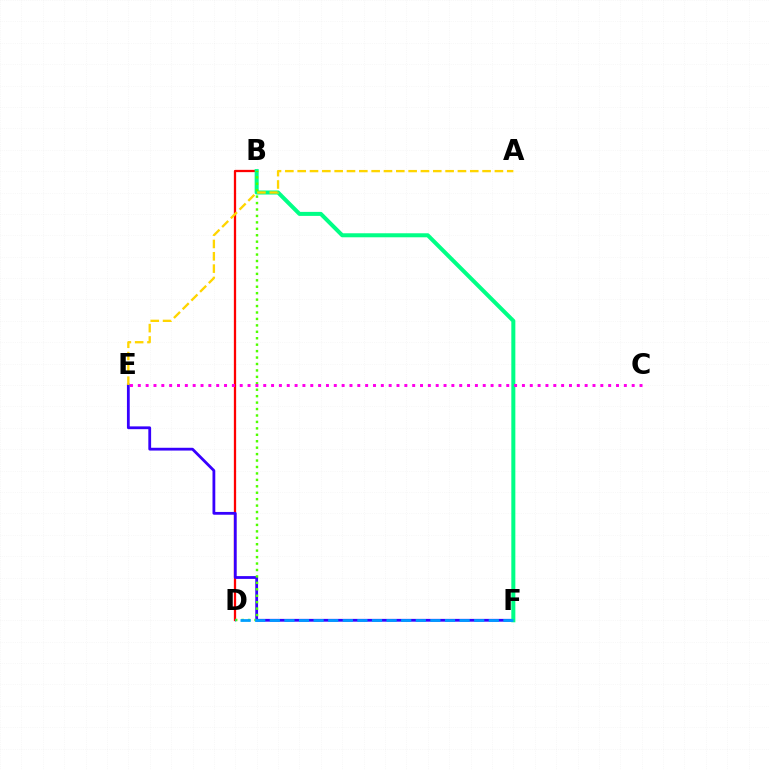{('B', 'D'): [{'color': '#ff0000', 'line_style': 'solid', 'thickness': 1.64}, {'color': '#4fff00', 'line_style': 'dotted', 'thickness': 1.75}], ('E', 'F'): [{'color': '#3700ff', 'line_style': 'solid', 'thickness': 2.01}], ('B', 'F'): [{'color': '#00ff86', 'line_style': 'solid', 'thickness': 2.89}], ('A', 'E'): [{'color': '#ffd500', 'line_style': 'dashed', 'thickness': 1.67}], ('D', 'F'): [{'color': '#009eff', 'line_style': 'dashed', 'thickness': 1.98}], ('C', 'E'): [{'color': '#ff00ed', 'line_style': 'dotted', 'thickness': 2.13}]}